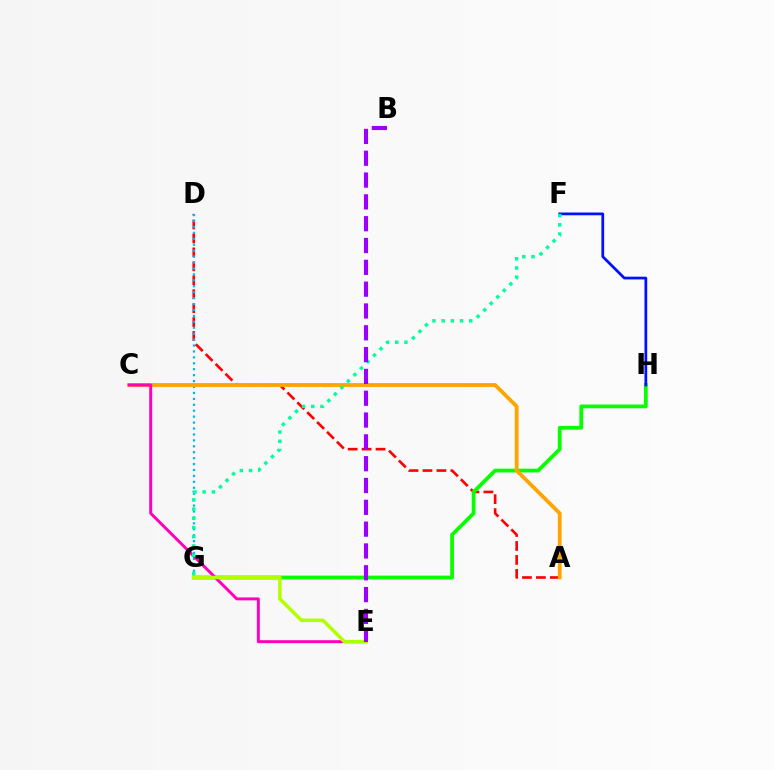{('A', 'D'): [{'color': '#ff0000', 'line_style': 'dashed', 'thickness': 1.89}], ('G', 'H'): [{'color': '#08ff00', 'line_style': 'solid', 'thickness': 2.71}], ('D', 'G'): [{'color': '#00b5ff', 'line_style': 'dotted', 'thickness': 1.61}], ('F', 'H'): [{'color': '#0010ff', 'line_style': 'solid', 'thickness': 1.98}], ('A', 'C'): [{'color': '#ffa500', 'line_style': 'solid', 'thickness': 2.75}], ('C', 'E'): [{'color': '#ff00bd', 'line_style': 'solid', 'thickness': 2.13}], ('F', 'G'): [{'color': '#00ff9d', 'line_style': 'dotted', 'thickness': 2.5}], ('E', 'G'): [{'color': '#b3ff00', 'line_style': 'solid', 'thickness': 2.54}], ('B', 'E'): [{'color': '#9b00ff', 'line_style': 'dashed', 'thickness': 2.96}]}